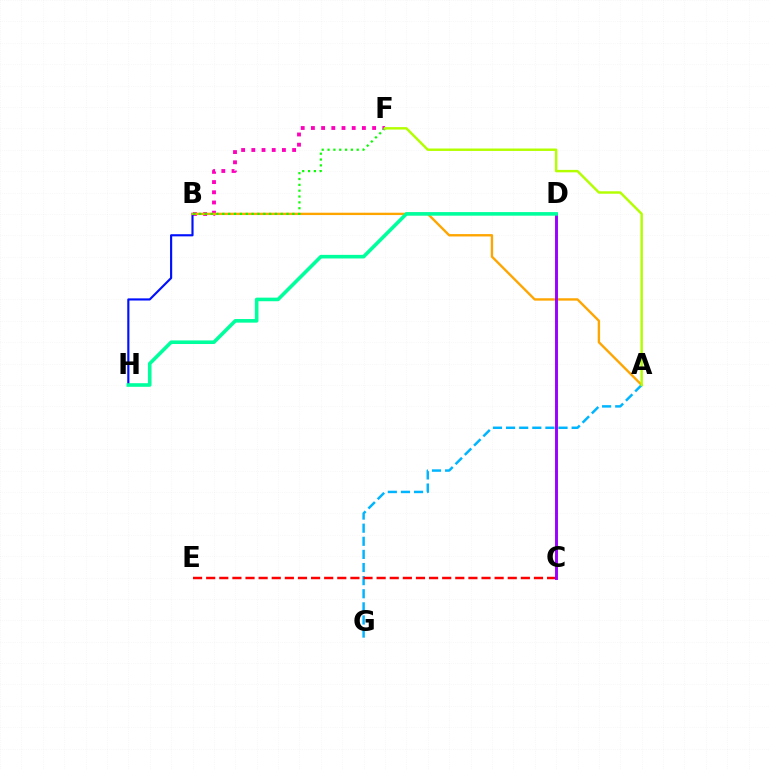{('B', 'F'): [{'color': '#ff00bd', 'line_style': 'dotted', 'thickness': 2.77}, {'color': '#08ff00', 'line_style': 'dotted', 'thickness': 1.59}], ('B', 'H'): [{'color': '#0010ff', 'line_style': 'solid', 'thickness': 1.55}], ('A', 'B'): [{'color': '#ffa500', 'line_style': 'solid', 'thickness': 1.7}], ('A', 'G'): [{'color': '#00b5ff', 'line_style': 'dashed', 'thickness': 1.78}], ('C', 'E'): [{'color': '#ff0000', 'line_style': 'dashed', 'thickness': 1.78}], ('C', 'D'): [{'color': '#9b00ff', 'line_style': 'solid', 'thickness': 2.1}], ('D', 'H'): [{'color': '#00ff9d', 'line_style': 'solid', 'thickness': 2.59}], ('A', 'F'): [{'color': '#b3ff00', 'line_style': 'solid', 'thickness': 1.76}]}